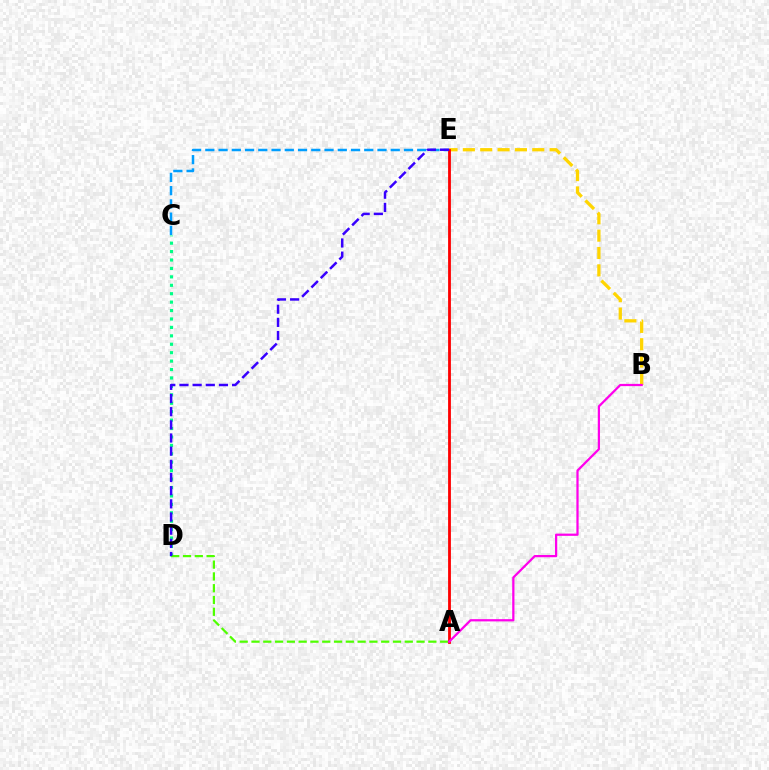{('C', 'E'): [{'color': '#009eff', 'line_style': 'dashed', 'thickness': 1.8}], ('C', 'D'): [{'color': '#00ff86', 'line_style': 'dotted', 'thickness': 2.29}], ('B', 'E'): [{'color': '#ffd500', 'line_style': 'dashed', 'thickness': 2.36}], ('A', 'D'): [{'color': '#4fff00', 'line_style': 'dashed', 'thickness': 1.6}], ('A', 'E'): [{'color': '#ff0000', 'line_style': 'solid', 'thickness': 2.02}], ('A', 'B'): [{'color': '#ff00ed', 'line_style': 'solid', 'thickness': 1.61}], ('D', 'E'): [{'color': '#3700ff', 'line_style': 'dashed', 'thickness': 1.79}]}